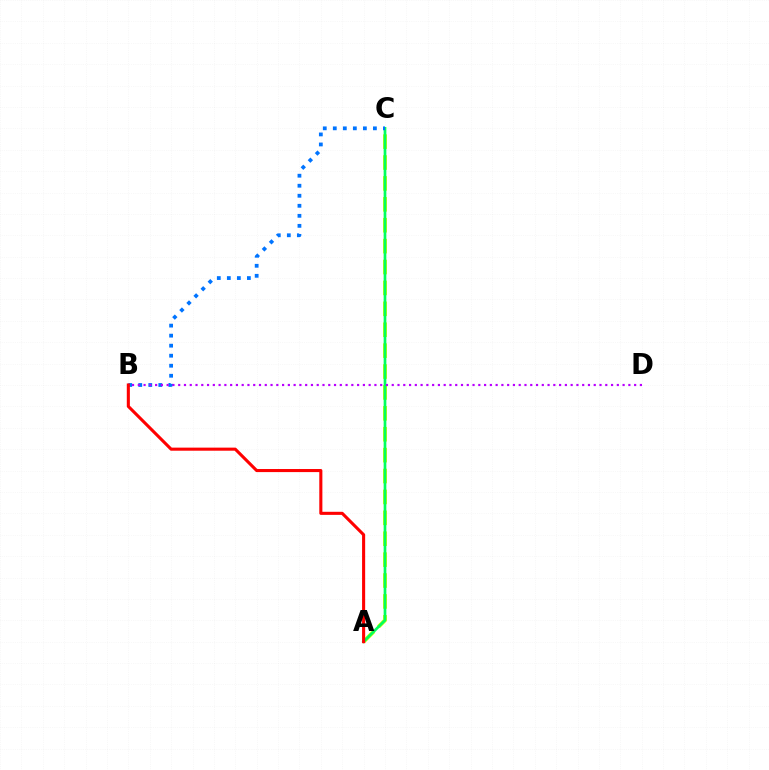{('A', 'C'): [{'color': '#d1ff00', 'line_style': 'dashed', 'thickness': 2.84}, {'color': '#00ff5c', 'line_style': 'solid', 'thickness': 1.95}], ('B', 'C'): [{'color': '#0074ff', 'line_style': 'dotted', 'thickness': 2.72}], ('B', 'D'): [{'color': '#b900ff', 'line_style': 'dotted', 'thickness': 1.57}], ('A', 'B'): [{'color': '#ff0000', 'line_style': 'solid', 'thickness': 2.22}]}